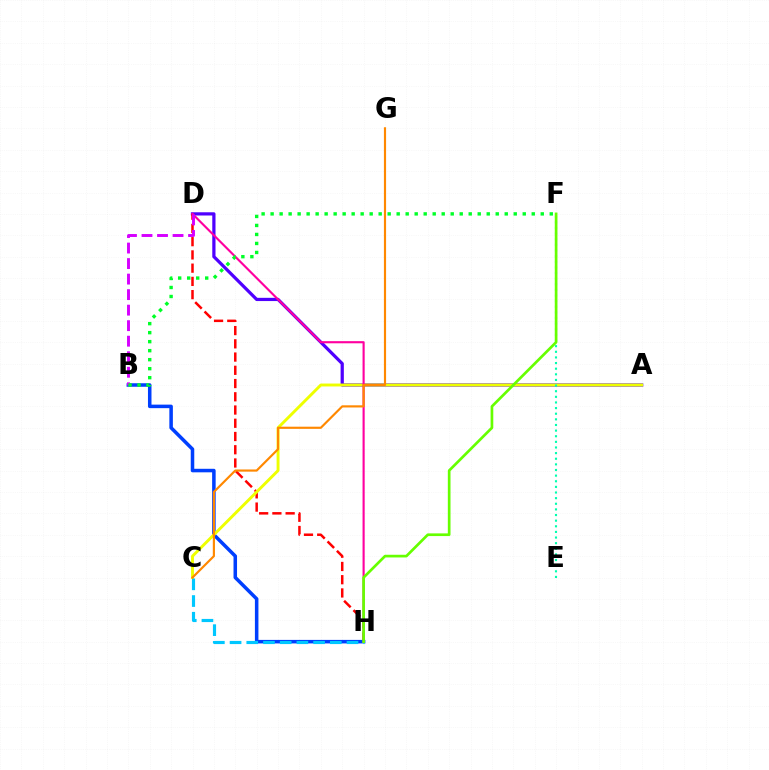{('A', 'D'): [{'color': '#4f00ff', 'line_style': 'solid', 'thickness': 2.33}], ('D', 'H'): [{'color': '#ff0000', 'line_style': 'dashed', 'thickness': 1.8}, {'color': '#ff00a0', 'line_style': 'solid', 'thickness': 1.53}], ('B', 'H'): [{'color': '#003fff', 'line_style': 'solid', 'thickness': 2.54}], ('A', 'C'): [{'color': '#eeff00', 'line_style': 'solid', 'thickness': 2.1}], ('C', 'H'): [{'color': '#00c7ff', 'line_style': 'dashed', 'thickness': 2.27}], ('E', 'F'): [{'color': '#00ffaf', 'line_style': 'dotted', 'thickness': 1.53}], ('C', 'G'): [{'color': '#ff8800', 'line_style': 'solid', 'thickness': 1.56}], ('F', 'H'): [{'color': '#66ff00', 'line_style': 'solid', 'thickness': 1.93}], ('B', 'D'): [{'color': '#d600ff', 'line_style': 'dashed', 'thickness': 2.11}], ('B', 'F'): [{'color': '#00ff27', 'line_style': 'dotted', 'thickness': 2.45}]}